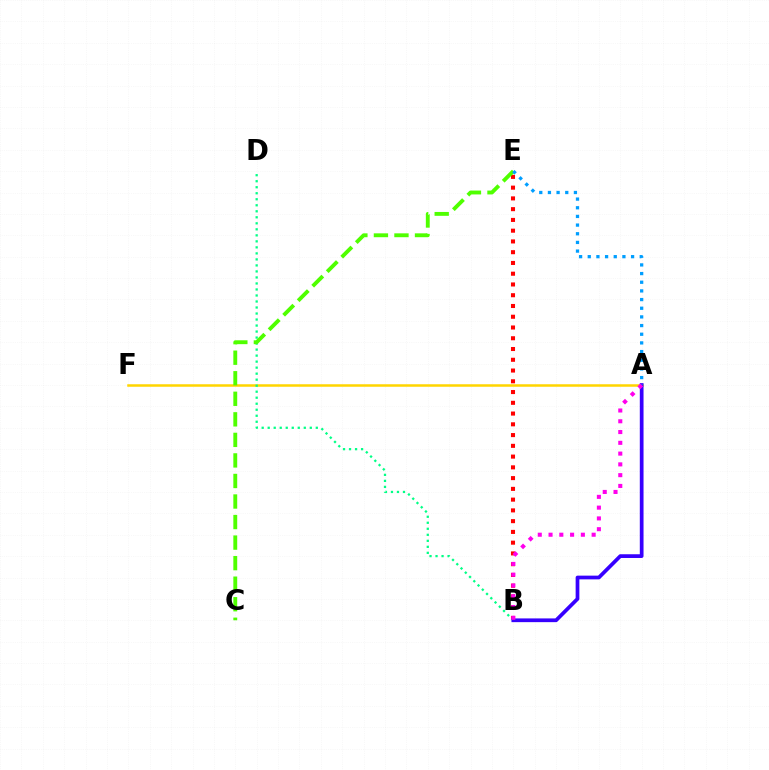{('B', 'E'): [{'color': '#ff0000', 'line_style': 'dotted', 'thickness': 2.92}], ('A', 'F'): [{'color': '#ffd500', 'line_style': 'solid', 'thickness': 1.81}], ('B', 'D'): [{'color': '#00ff86', 'line_style': 'dotted', 'thickness': 1.63}], ('A', 'B'): [{'color': '#3700ff', 'line_style': 'solid', 'thickness': 2.69}, {'color': '#ff00ed', 'line_style': 'dotted', 'thickness': 2.93}], ('C', 'E'): [{'color': '#4fff00', 'line_style': 'dashed', 'thickness': 2.79}], ('A', 'E'): [{'color': '#009eff', 'line_style': 'dotted', 'thickness': 2.35}]}